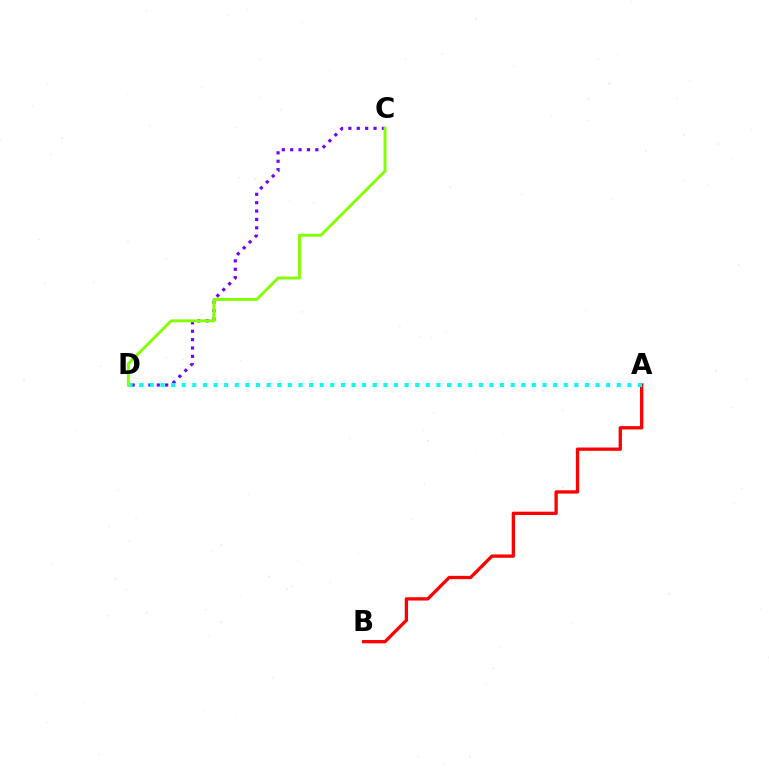{('A', 'B'): [{'color': '#ff0000', 'line_style': 'solid', 'thickness': 2.38}], ('C', 'D'): [{'color': '#7200ff', 'line_style': 'dotted', 'thickness': 2.28}, {'color': '#84ff00', 'line_style': 'solid', 'thickness': 2.1}], ('A', 'D'): [{'color': '#00fff6', 'line_style': 'dotted', 'thickness': 2.88}]}